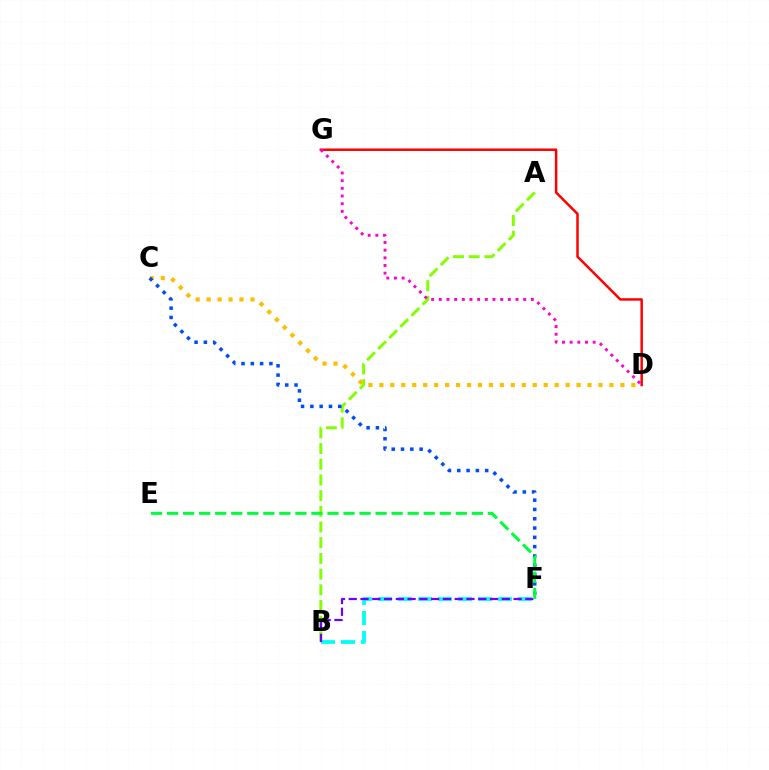{('D', 'G'): [{'color': '#ff0000', 'line_style': 'solid', 'thickness': 1.78}, {'color': '#ff00cf', 'line_style': 'dotted', 'thickness': 2.08}], ('A', 'B'): [{'color': '#84ff00', 'line_style': 'dashed', 'thickness': 2.13}], ('C', 'D'): [{'color': '#ffbd00', 'line_style': 'dotted', 'thickness': 2.98}], ('B', 'F'): [{'color': '#00fff6', 'line_style': 'dashed', 'thickness': 2.72}, {'color': '#7200ff', 'line_style': 'dashed', 'thickness': 1.6}], ('C', 'F'): [{'color': '#004bff', 'line_style': 'dotted', 'thickness': 2.53}], ('E', 'F'): [{'color': '#00ff39', 'line_style': 'dashed', 'thickness': 2.18}]}